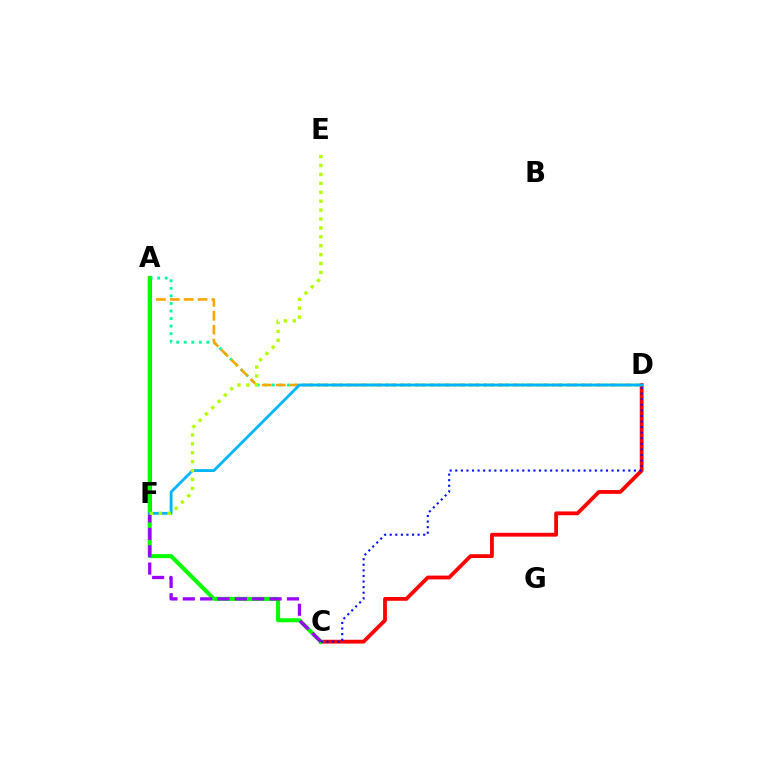{('C', 'D'): [{'color': '#ff0000', 'line_style': 'solid', 'thickness': 2.74}, {'color': '#0010ff', 'line_style': 'dotted', 'thickness': 1.52}], ('A', 'F'): [{'color': '#ff00bd', 'line_style': 'solid', 'thickness': 2.03}], ('A', 'D'): [{'color': '#00ff9d', 'line_style': 'dotted', 'thickness': 2.05}, {'color': '#ffa500', 'line_style': 'dashed', 'thickness': 1.88}], ('A', 'C'): [{'color': '#08ff00', 'line_style': 'solid', 'thickness': 2.91}], ('C', 'F'): [{'color': '#9b00ff', 'line_style': 'dashed', 'thickness': 2.36}], ('D', 'F'): [{'color': '#00b5ff', 'line_style': 'solid', 'thickness': 2.05}], ('E', 'F'): [{'color': '#b3ff00', 'line_style': 'dotted', 'thickness': 2.42}]}